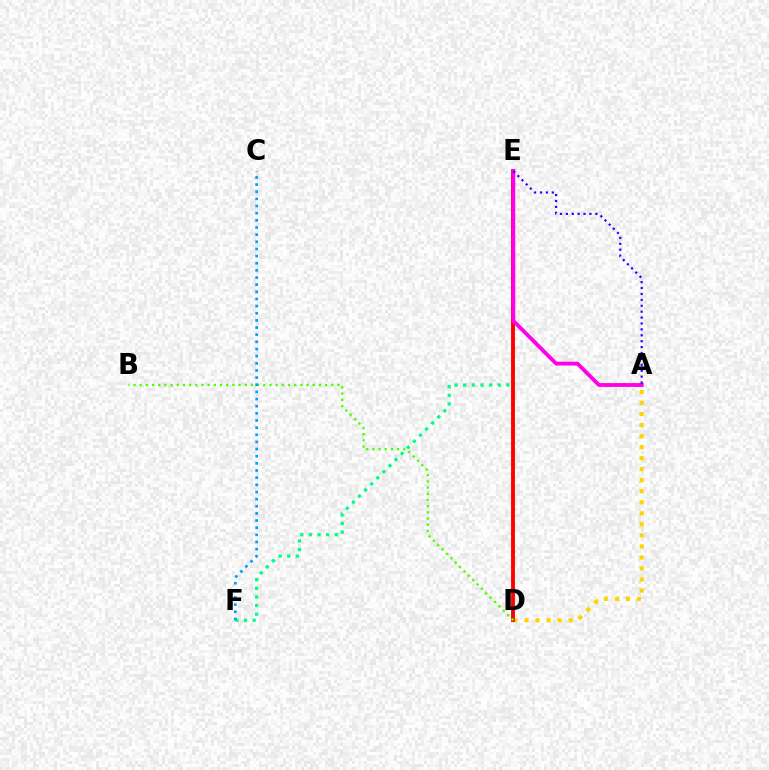{('E', 'F'): [{'color': '#00ff86', 'line_style': 'dotted', 'thickness': 2.34}], ('A', 'D'): [{'color': '#ffd500', 'line_style': 'dotted', 'thickness': 3.0}], ('D', 'E'): [{'color': '#ff0000', 'line_style': 'solid', 'thickness': 2.78}], ('A', 'E'): [{'color': '#ff00ed', 'line_style': 'solid', 'thickness': 2.77}, {'color': '#3700ff', 'line_style': 'dotted', 'thickness': 1.6}], ('B', 'D'): [{'color': '#4fff00', 'line_style': 'dotted', 'thickness': 1.68}], ('C', 'F'): [{'color': '#009eff', 'line_style': 'dotted', 'thickness': 1.94}]}